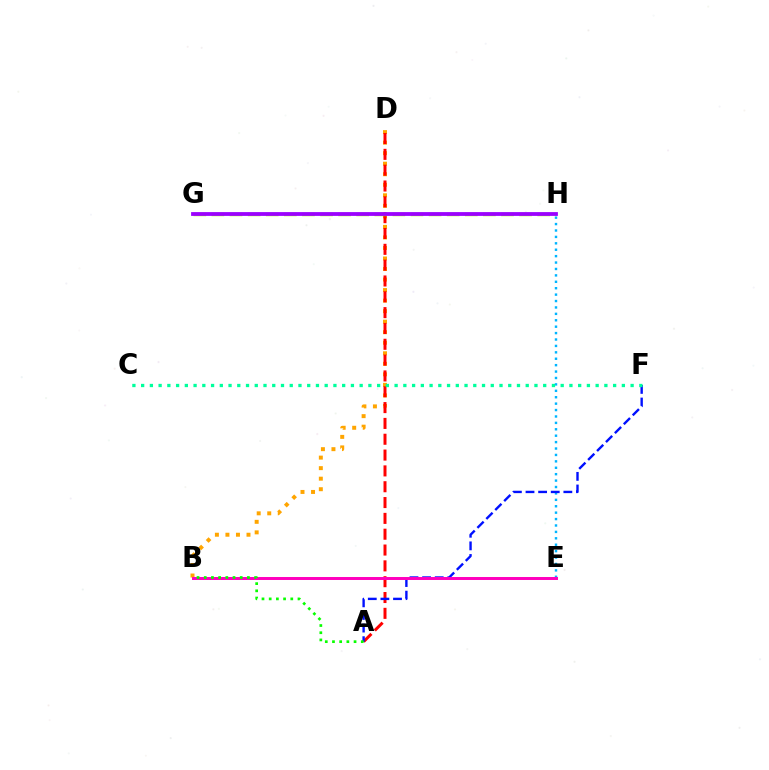{('B', 'D'): [{'color': '#ffa500', 'line_style': 'dotted', 'thickness': 2.86}], ('A', 'D'): [{'color': '#ff0000', 'line_style': 'dashed', 'thickness': 2.15}], ('E', 'H'): [{'color': '#00b5ff', 'line_style': 'dotted', 'thickness': 1.74}], ('G', 'H'): [{'color': '#b3ff00', 'line_style': 'dashed', 'thickness': 2.46}, {'color': '#9b00ff', 'line_style': 'solid', 'thickness': 2.74}], ('A', 'F'): [{'color': '#0010ff', 'line_style': 'dashed', 'thickness': 1.71}], ('B', 'E'): [{'color': '#ff00bd', 'line_style': 'solid', 'thickness': 2.14}], ('C', 'F'): [{'color': '#00ff9d', 'line_style': 'dotted', 'thickness': 2.37}], ('A', 'B'): [{'color': '#08ff00', 'line_style': 'dotted', 'thickness': 1.95}]}